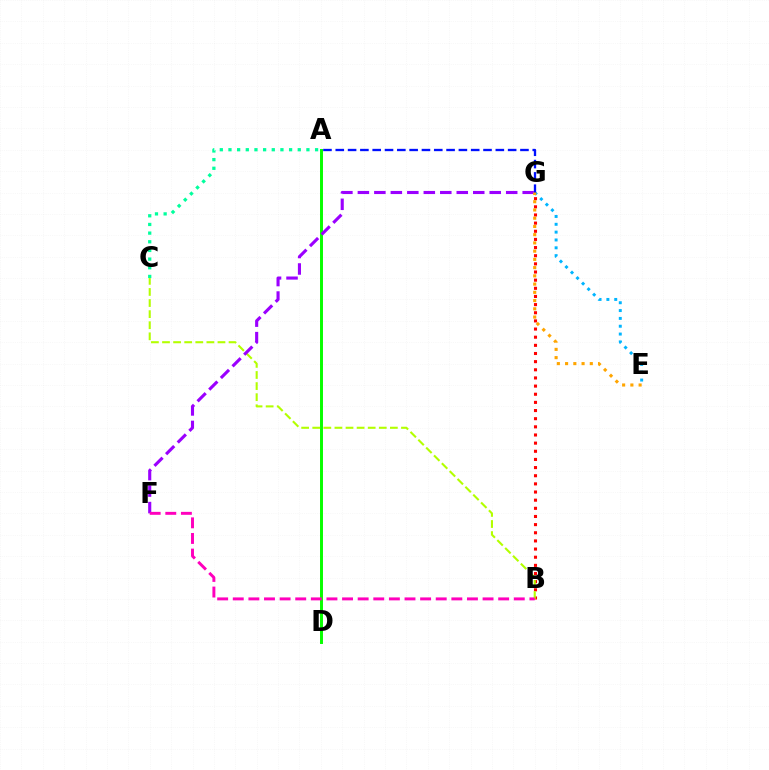{('B', 'G'): [{'color': '#ff0000', 'line_style': 'dotted', 'thickness': 2.21}], ('E', 'G'): [{'color': '#00b5ff', 'line_style': 'dotted', 'thickness': 2.13}, {'color': '#ffa500', 'line_style': 'dotted', 'thickness': 2.24}], ('A', 'D'): [{'color': '#08ff00', 'line_style': 'solid', 'thickness': 2.13}], ('B', 'C'): [{'color': '#b3ff00', 'line_style': 'dashed', 'thickness': 1.51}], ('A', 'G'): [{'color': '#0010ff', 'line_style': 'dashed', 'thickness': 1.67}], ('A', 'C'): [{'color': '#00ff9d', 'line_style': 'dotted', 'thickness': 2.35}], ('F', 'G'): [{'color': '#9b00ff', 'line_style': 'dashed', 'thickness': 2.24}], ('B', 'F'): [{'color': '#ff00bd', 'line_style': 'dashed', 'thickness': 2.12}]}